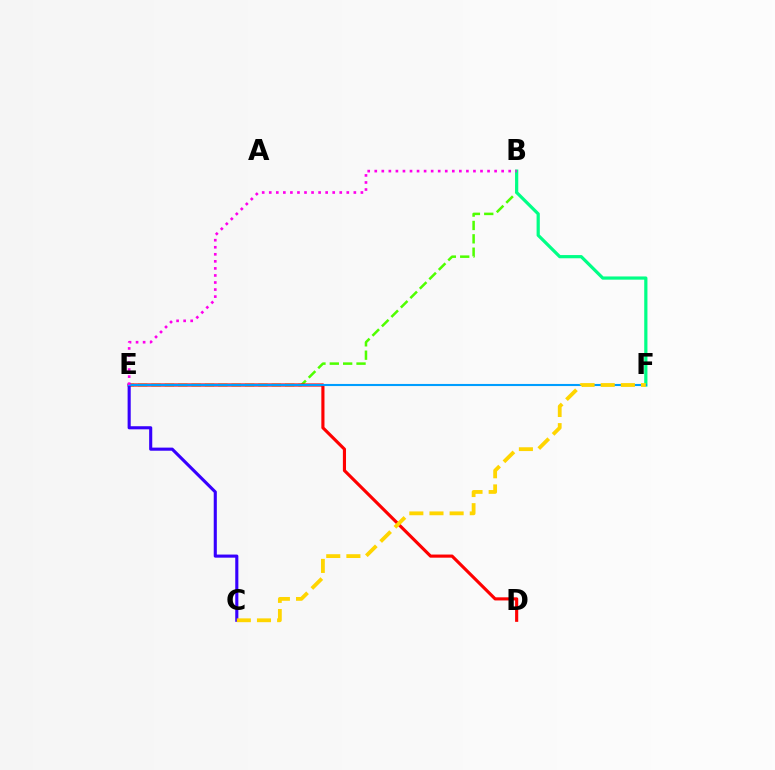{('B', 'E'): [{'color': '#4fff00', 'line_style': 'dashed', 'thickness': 1.82}, {'color': '#ff00ed', 'line_style': 'dotted', 'thickness': 1.92}], ('D', 'E'): [{'color': '#ff0000', 'line_style': 'solid', 'thickness': 2.25}], ('B', 'F'): [{'color': '#00ff86', 'line_style': 'solid', 'thickness': 2.31}], ('C', 'E'): [{'color': '#3700ff', 'line_style': 'solid', 'thickness': 2.23}], ('E', 'F'): [{'color': '#009eff', 'line_style': 'solid', 'thickness': 1.51}], ('C', 'F'): [{'color': '#ffd500', 'line_style': 'dashed', 'thickness': 2.74}]}